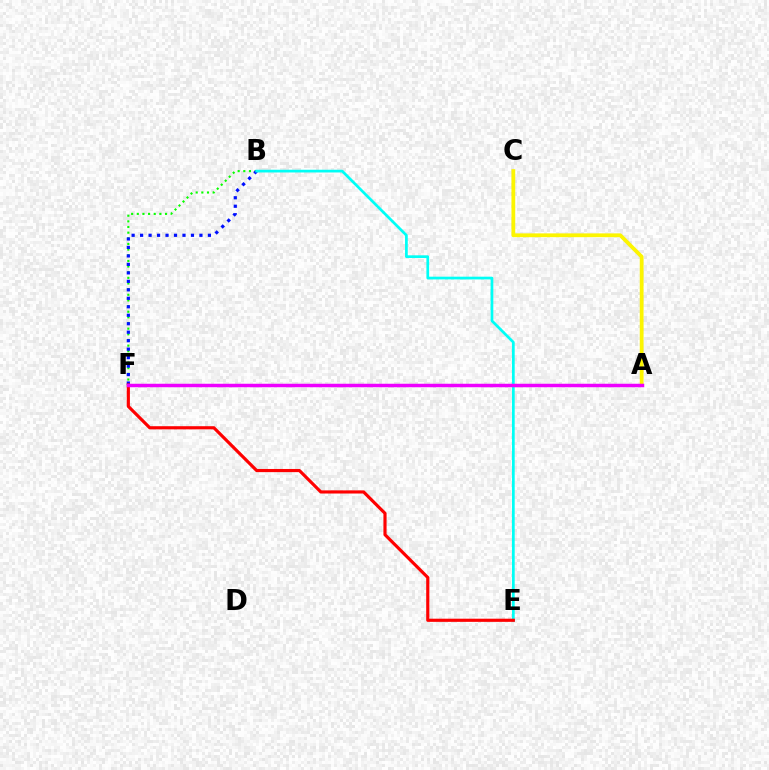{('B', 'F'): [{'color': '#08ff00', 'line_style': 'dotted', 'thickness': 1.53}, {'color': '#0010ff', 'line_style': 'dotted', 'thickness': 2.3}], ('B', 'E'): [{'color': '#00fff6', 'line_style': 'solid', 'thickness': 1.96}], ('E', 'F'): [{'color': '#ff0000', 'line_style': 'solid', 'thickness': 2.27}], ('A', 'C'): [{'color': '#fcf500', 'line_style': 'solid', 'thickness': 2.73}], ('A', 'F'): [{'color': '#ee00ff', 'line_style': 'solid', 'thickness': 2.51}]}